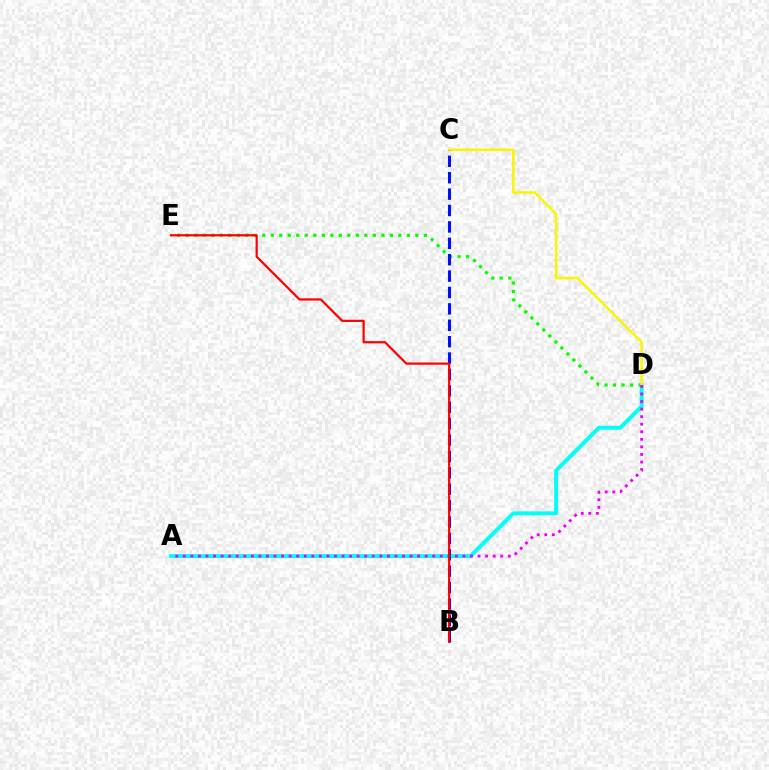{('D', 'E'): [{'color': '#08ff00', 'line_style': 'dotted', 'thickness': 2.31}], ('A', 'D'): [{'color': '#00fff6', 'line_style': 'solid', 'thickness': 2.83}, {'color': '#ee00ff', 'line_style': 'dotted', 'thickness': 2.05}], ('C', 'D'): [{'color': '#fcf500', 'line_style': 'solid', 'thickness': 1.82}], ('B', 'C'): [{'color': '#0010ff', 'line_style': 'dashed', 'thickness': 2.23}], ('B', 'E'): [{'color': '#ff0000', 'line_style': 'solid', 'thickness': 1.6}]}